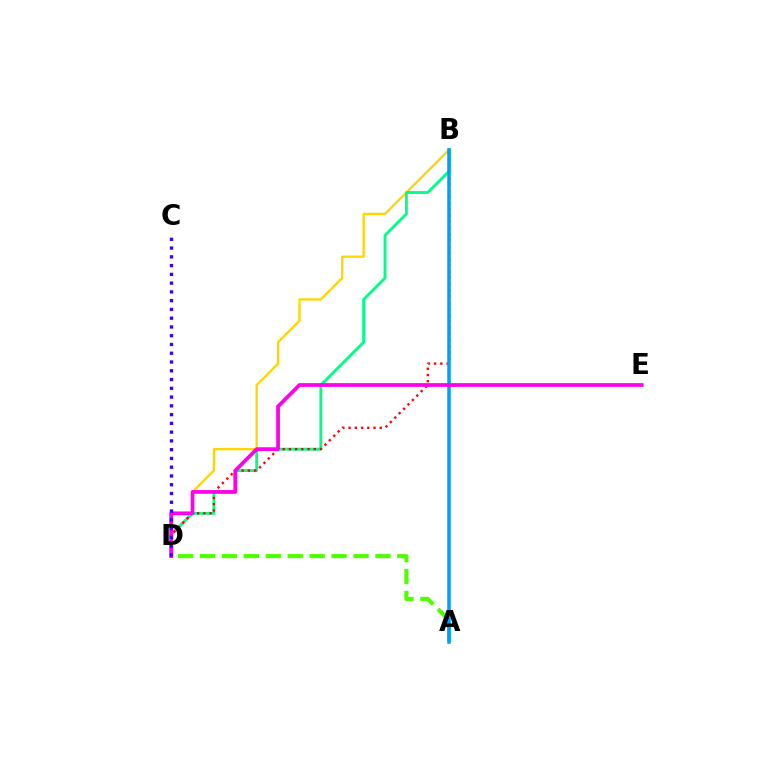{('B', 'D'): [{'color': '#ffd500', 'line_style': 'solid', 'thickness': 1.66}, {'color': '#00ff86', 'line_style': 'solid', 'thickness': 2.07}, {'color': '#ff0000', 'line_style': 'dotted', 'thickness': 1.69}], ('A', 'D'): [{'color': '#4fff00', 'line_style': 'dashed', 'thickness': 2.98}], ('A', 'B'): [{'color': '#009eff', 'line_style': 'solid', 'thickness': 2.52}], ('D', 'E'): [{'color': '#ff00ed', 'line_style': 'solid', 'thickness': 2.7}], ('C', 'D'): [{'color': '#3700ff', 'line_style': 'dotted', 'thickness': 2.38}]}